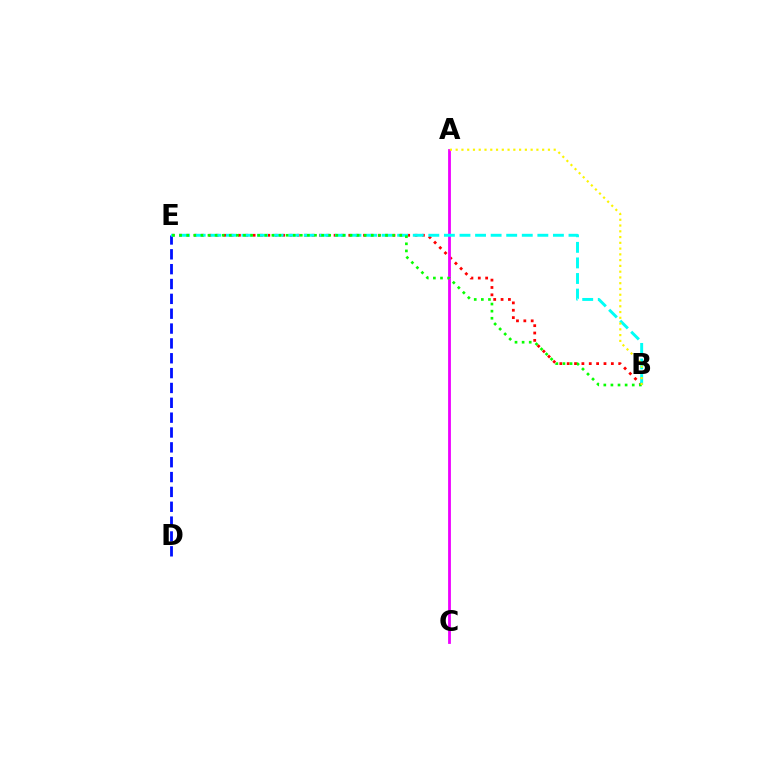{('D', 'E'): [{'color': '#0010ff', 'line_style': 'dashed', 'thickness': 2.02}], ('B', 'E'): [{'color': '#ff0000', 'line_style': 'dotted', 'thickness': 2.0}, {'color': '#00fff6', 'line_style': 'dashed', 'thickness': 2.12}, {'color': '#08ff00', 'line_style': 'dotted', 'thickness': 1.93}], ('A', 'C'): [{'color': '#ee00ff', 'line_style': 'solid', 'thickness': 2.02}], ('A', 'B'): [{'color': '#fcf500', 'line_style': 'dotted', 'thickness': 1.57}]}